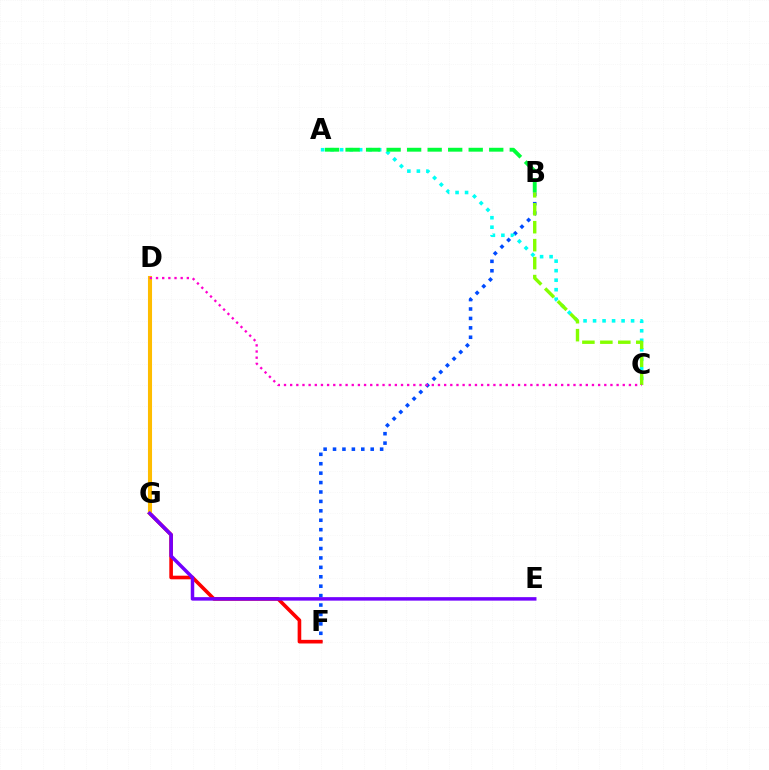{('B', 'F'): [{'color': '#004bff', 'line_style': 'dotted', 'thickness': 2.56}], ('F', 'G'): [{'color': '#ff0000', 'line_style': 'solid', 'thickness': 2.61}], ('D', 'G'): [{'color': '#ffbd00', 'line_style': 'solid', 'thickness': 2.94}], ('A', 'C'): [{'color': '#00fff6', 'line_style': 'dotted', 'thickness': 2.58}], ('A', 'B'): [{'color': '#00ff39', 'line_style': 'dashed', 'thickness': 2.79}], ('B', 'C'): [{'color': '#84ff00', 'line_style': 'dashed', 'thickness': 2.44}], ('E', 'G'): [{'color': '#7200ff', 'line_style': 'solid', 'thickness': 2.51}], ('C', 'D'): [{'color': '#ff00cf', 'line_style': 'dotted', 'thickness': 1.67}]}